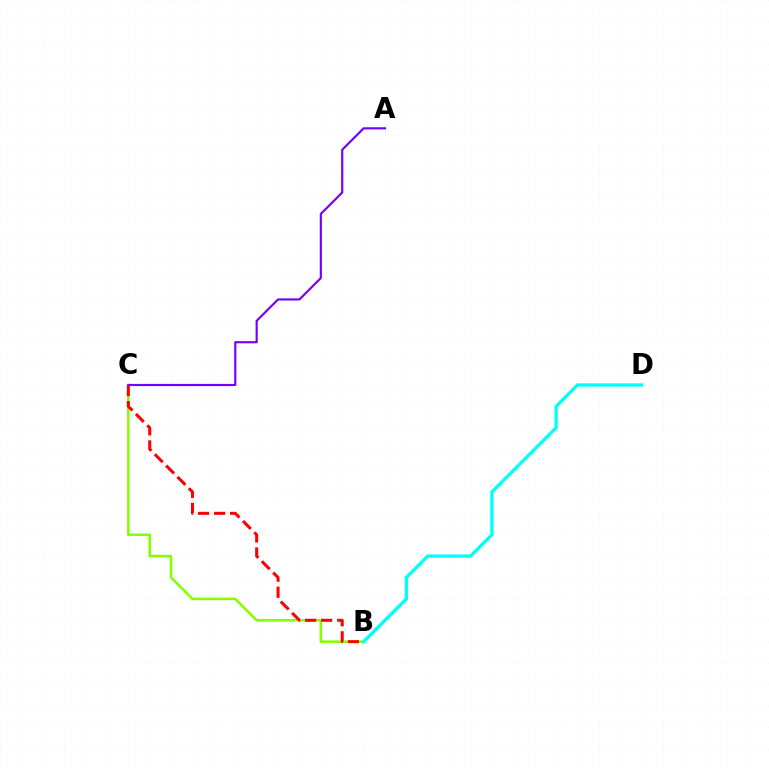{('B', 'C'): [{'color': '#84ff00', 'line_style': 'solid', 'thickness': 1.83}, {'color': '#ff0000', 'line_style': 'dashed', 'thickness': 2.18}], ('A', 'C'): [{'color': '#7200ff', 'line_style': 'solid', 'thickness': 1.55}], ('B', 'D'): [{'color': '#00fff6', 'line_style': 'solid', 'thickness': 2.35}]}